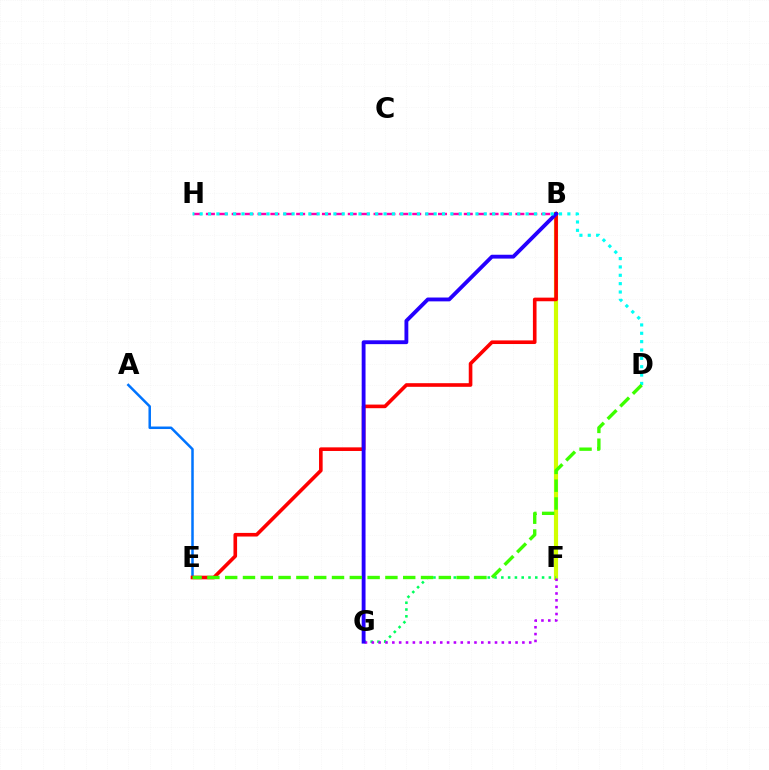{('B', 'F'): [{'color': '#ff9400', 'line_style': 'solid', 'thickness': 2.78}, {'color': '#d1ff00', 'line_style': 'solid', 'thickness': 2.98}], ('B', 'H'): [{'color': '#ff00ac', 'line_style': 'dashed', 'thickness': 1.75}], ('A', 'E'): [{'color': '#0074ff', 'line_style': 'solid', 'thickness': 1.81}], ('F', 'G'): [{'color': '#00ff5c', 'line_style': 'dotted', 'thickness': 1.84}, {'color': '#b900ff', 'line_style': 'dotted', 'thickness': 1.86}], ('B', 'E'): [{'color': '#ff0000', 'line_style': 'solid', 'thickness': 2.61}], ('B', 'G'): [{'color': '#2500ff', 'line_style': 'solid', 'thickness': 2.77}], ('D', 'H'): [{'color': '#00fff6', 'line_style': 'dotted', 'thickness': 2.27}], ('D', 'E'): [{'color': '#3dff00', 'line_style': 'dashed', 'thickness': 2.42}]}